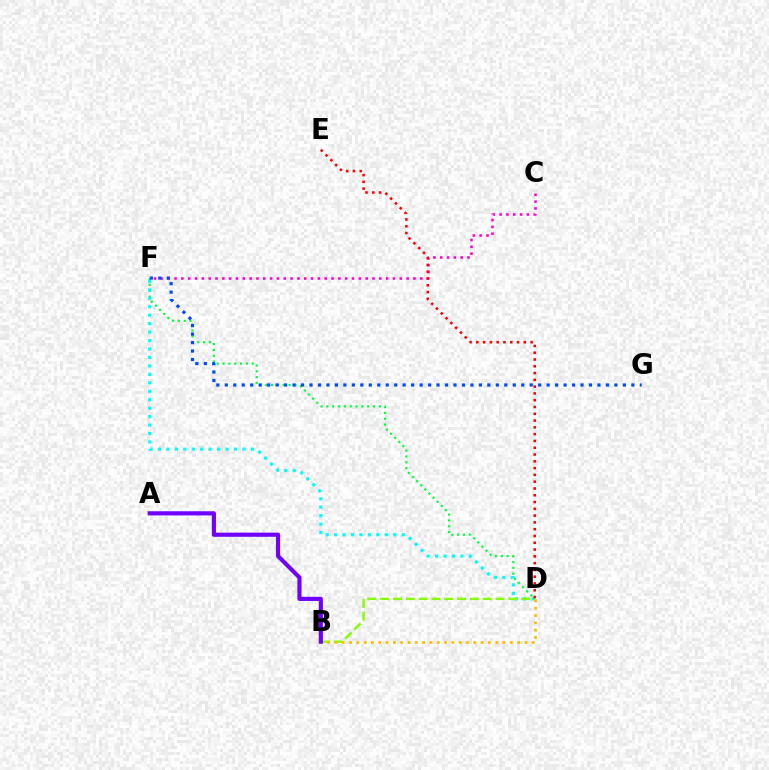{('D', 'F'): [{'color': '#00ff39', 'line_style': 'dotted', 'thickness': 1.58}, {'color': '#00fff6', 'line_style': 'dotted', 'thickness': 2.3}], ('C', 'F'): [{'color': '#ff00cf', 'line_style': 'dotted', 'thickness': 1.85}], ('B', 'D'): [{'color': '#84ff00', 'line_style': 'dashed', 'thickness': 1.74}, {'color': '#ffbd00', 'line_style': 'dotted', 'thickness': 1.99}], ('D', 'E'): [{'color': '#ff0000', 'line_style': 'dotted', 'thickness': 1.84}], ('F', 'G'): [{'color': '#004bff', 'line_style': 'dotted', 'thickness': 2.3}], ('A', 'B'): [{'color': '#7200ff', 'line_style': 'solid', 'thickness': 2.99}]}